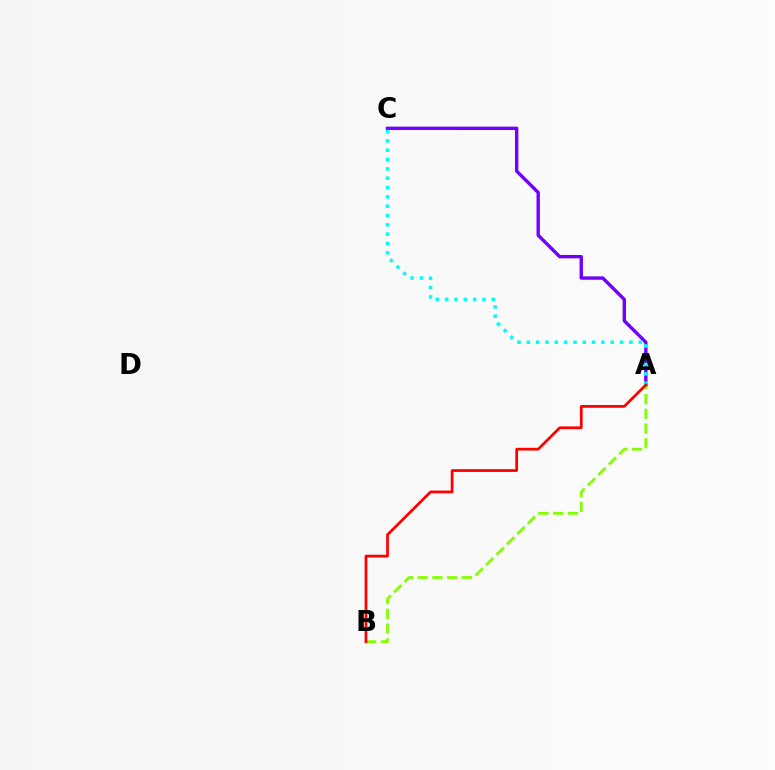{('A', 'C'): [{'color': '#7200ff', 'line_style': 'solid', 'thickness': 2.44}, {'color': '#00fff6', 'line_style': 'dotted', 'thickness': 2.53}], ('A', 'B'): [{'color': '#84ff00', 'line_style': 'dashed', 'thickness': 2.0}, {'color': '#ff0000', 'line_style': 'solid', 'thickness': 1.98}]}